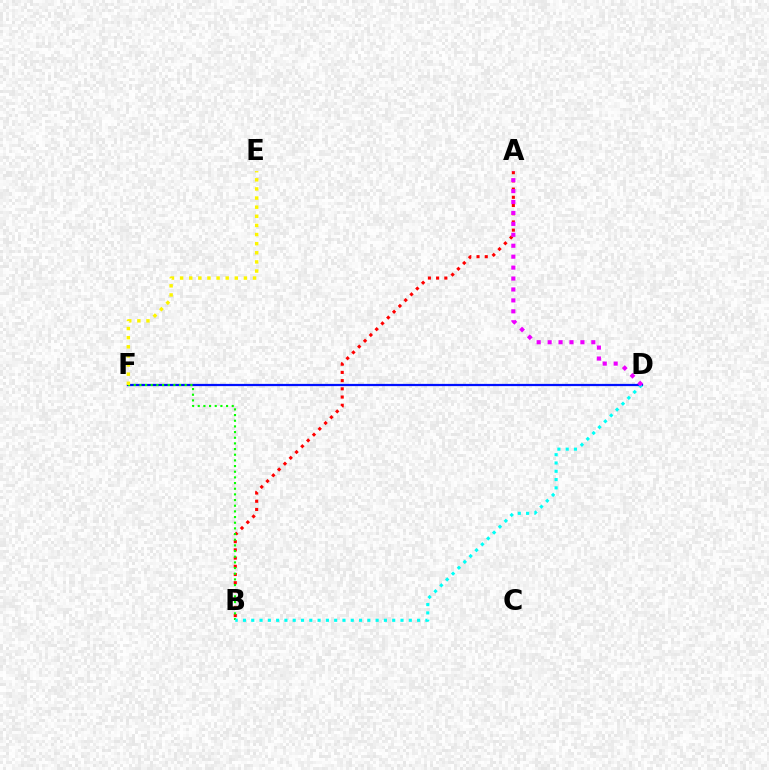{('A', 'B'): [{'color': '#ff0000', 'line_style': 'dotted', 'thickness': 2.23}], ('D', 'F'): [{'color': '#0010ff', 'line_style': 'solid', 'thickness': 1.61}], ('B', 'F'): [{'color': '#08ff00', 'line_style': 'dotted', 'thickness': 1.54}], ('E', 'F'): [{'color': '#fcf500', 'line_style': 'dotted', 'thickness': 2.48}], ('B', 'D'): [{'color': '#00fff6', 'line_style': 'dotted', 'thickness': 2.25}], ('A', 'D'): [{'color': '#ee00ff', 'line_style': 'dotted', 'thickness': 2.97}]}